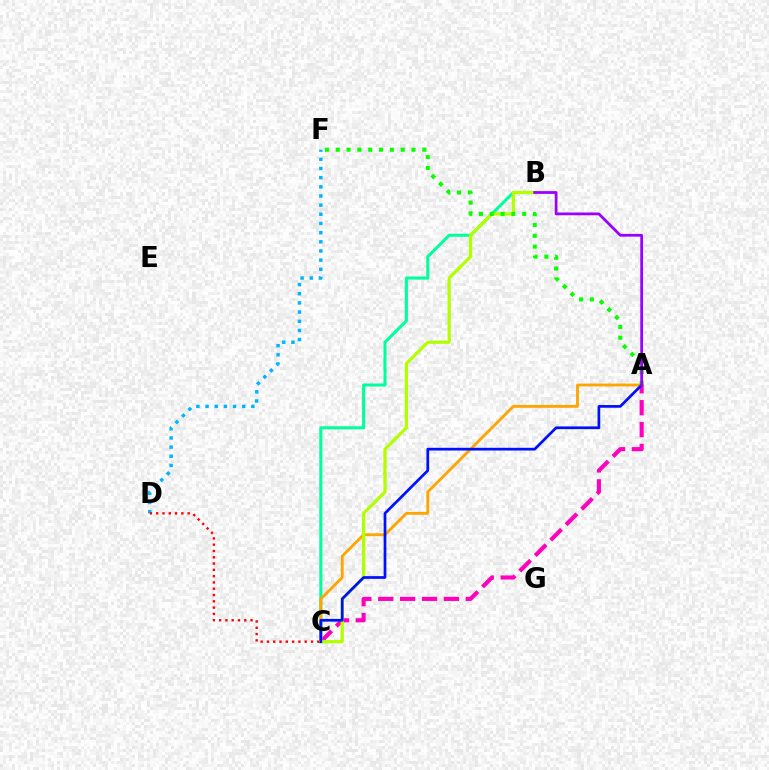{('A', 'C'): [{'color': '#ff00bd', 'line_style': 'dashed', 'thickness': 2.97}, {'color': '#ffa500', 'line_style': 'solid', 'thickness': 2.05}, {'color': '#0010ff', 'line_style': 'solid', 'thickness': 1.96}], ('B', 'C'): [{'color': '#00ff9d', 'line_style': 'solid', 'thickness': 2.2}, {'color': '#b3ff00', 'line_style': 'solid', 'thickness': 2.32}], ('D', 'F'): [{'color': '#00b5ff', 'line_style': 'dotted', 'thickness': 2.49}], ('C', 'D'): [{'color': '#ff0000', 'line_style': 'dotted', 'thickness': 1.71}], ('A', 'F'): [{'color': '#08ff00', 'line_style': 'dotted', 'thickness': 2.94}], ('A', 'B'): [{'color': '#9b00ff', 'line_style': 'solid', 'thickness': 2.0}]}